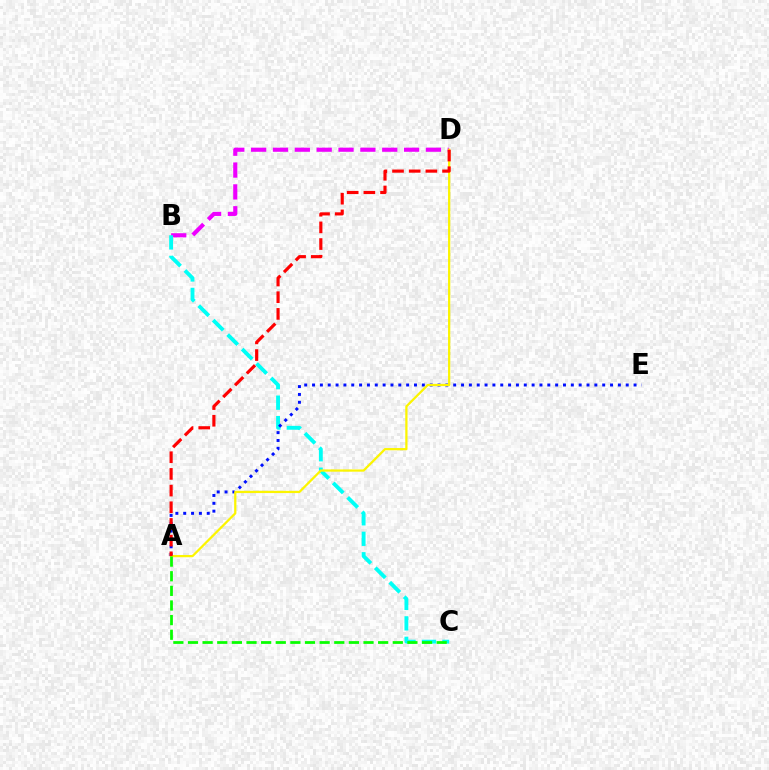{('B', 'D'): [{'color': '#ee00ff', 'line_style': 'dashed', 'thickness': 2.97}], ('B', 'C'): [{'color': '#00fff6', 'line_style': 'dashed', 'thickness': 2.78}], ('A', 'E'): [{'color': '#0010ff', 'line_style': 'dotted', 'thickness': 2.13}], ('A', 'D'): [{'color': '#fcf500', 'line_style': 'solid', 'thickness': 1.62}, {'color': '#ff0000', 'line_style': 'dashed', 'thickness': 2.27}], ('A', 'C'): [{'color': '#08ff00', 'line_style': 'dashed', 'thickness': 1.99}]}